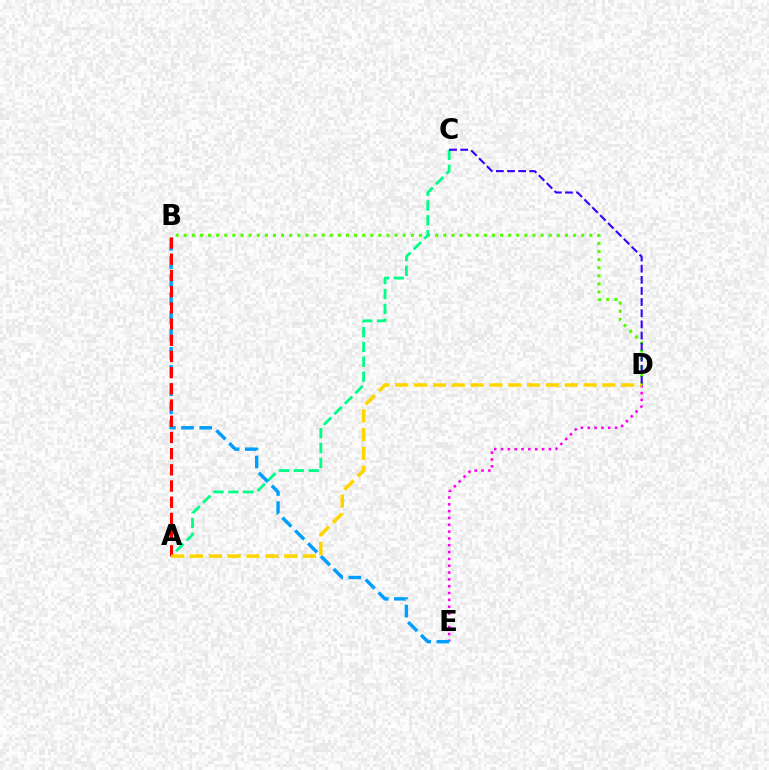{('B', 'D'): [{'color': '#4fff00', 'line_style': 'dotted', 'thickness': 2.2}], ('A', 'C'): [{'color': '#00ff86', 'line_style': 'dashed', 'thickness': 2.02}], ('D', 'E'): [{'color': '#ff00ed', 'line_style': 'dotted', 'thickness': 1.85}], ('B', 'E'): [{'color': '#009eff', 'line_style': 'dashed', 'thickness': 2.47}], ('C', 'D'): [{'color': '#3700ff', 'line_style': 'dashed', 'thickness': 1.51}], ('A', 'B'): [{'color': '#ff0000', 'line_style': 'dashed', 'thickness': 2.2}], ('A', 'D'): [{'color': '#ffd500', 'line_style': 'dashed', 'thickness': 2.56}]}